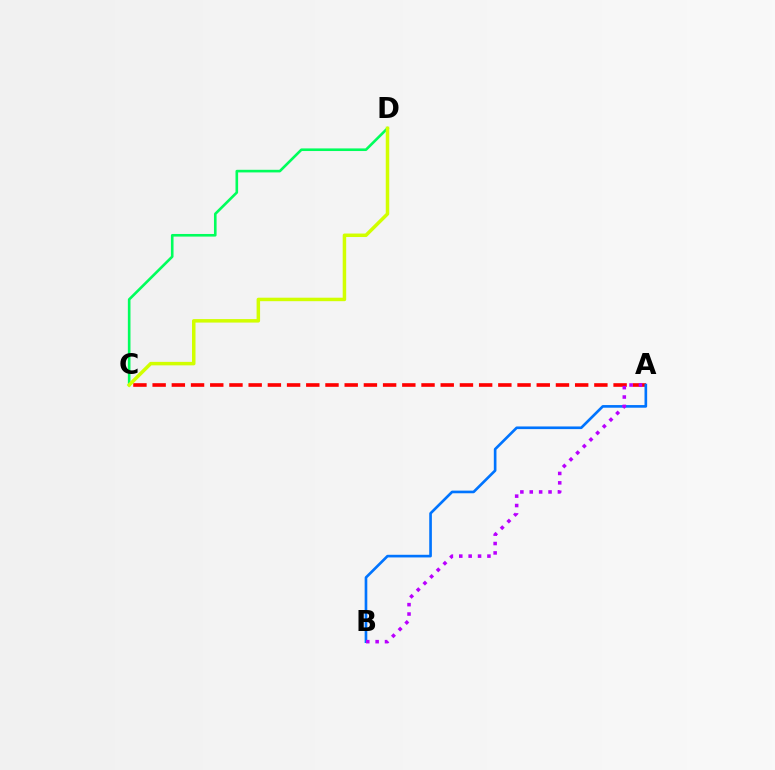{('A', 'C'): [{'color': '#ff0000', 'line_style': 'dashed', 'thickness': 2.61}], ('A', 'B'): [{'color': '#0074ff', 'line_style': 'solid', 'thickness': 1.91}, {'color': '#b900ff', 'line_style': 'dotted', 'thickness': 2.55}], ('C', 'D'): [{'color': '#00ff5c', 'line_style': 'solid', 'thickness': 1.89}, {'color': '#d1ff00', 'line_style': 'solid', 'thickness': 2.51}]}